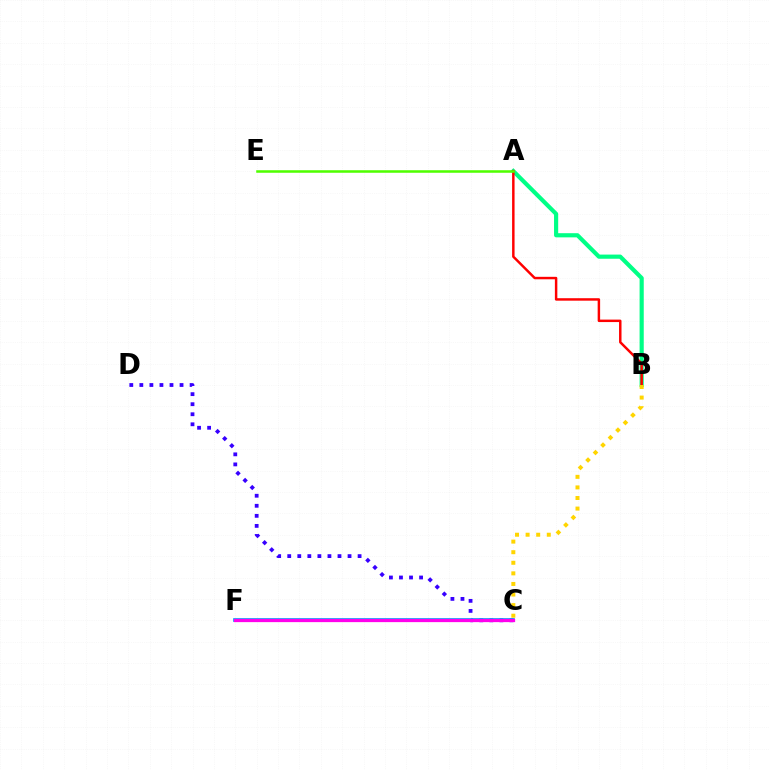{('C', 'D'): [{'color': '#3700ff', 'line_style': 'dotted', 'thickness': 2.73}], ('A', 'B'): [{'color': '#00ff86', 'line_style': 'solid', 'thickness': 3.0}, {'color': '#ff0000', 'line_style': 'solid', 'thickness': 1.77}], ('C', 'F'): [{'color': '#009eff', 'line_style': 'solid', 'thickness': 2.66}, {'color': '#ff00ed', 'line_style': 'solid', 'thickness': 2.35}], ('B', 'C'): [{'color': '#ffd500', 'line_style': 'dotted', 'thickness': 2.88}], ('A', 'E'): [{'color': '#4fff00', 'line_style': 'solid', 'thickness': 1.82}]}